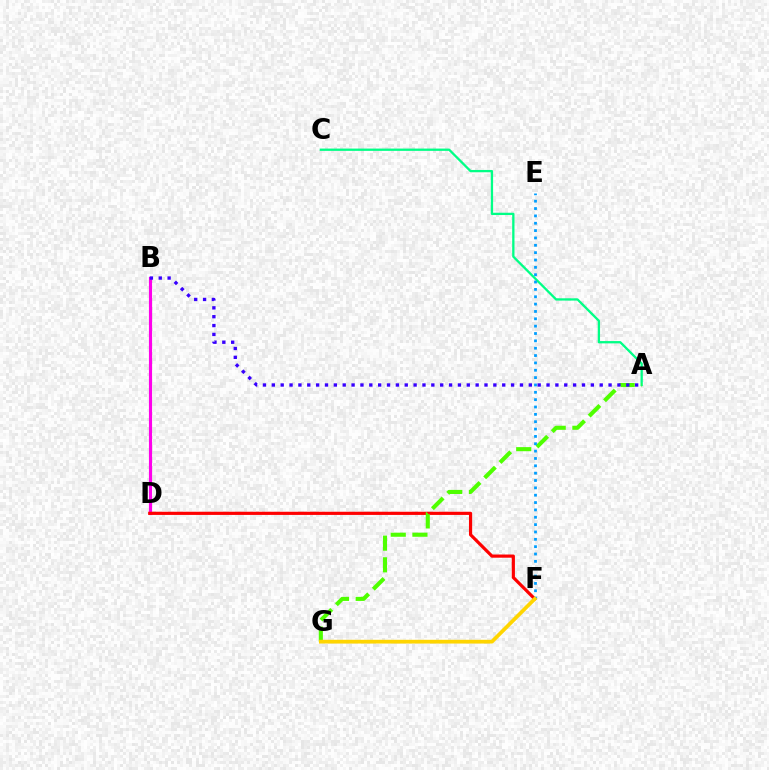{('A', 'C'): [{'color': '#00ff86', 'line_style': 'solid', 'thickness': 1.66}], ('B', 'D'): [{'color': '#ff00ed', 'line_style': 'solid', 'thickness': 2.26}], ('D', 'F'): [{'color': '#ff0000', 'line_style': 'solid', 'thickness': 2.29}], ('A', 'G'): [{'color': '#4fff00', 'line_style': 'dashed', 'thickness': 2.94}], ('A', 'B'): [{'color': '#3700ff', 'line_style': 'dotted', 'thickness': 2.41}], ('E', 'F'): [{'color': '#009eff', 'line_style': 'dotted', 'thickness': 2.0}], ('F', 'G'): [{'color': '#ffd500', 'line_style': 'solid', 'thickness': 2.7}]}